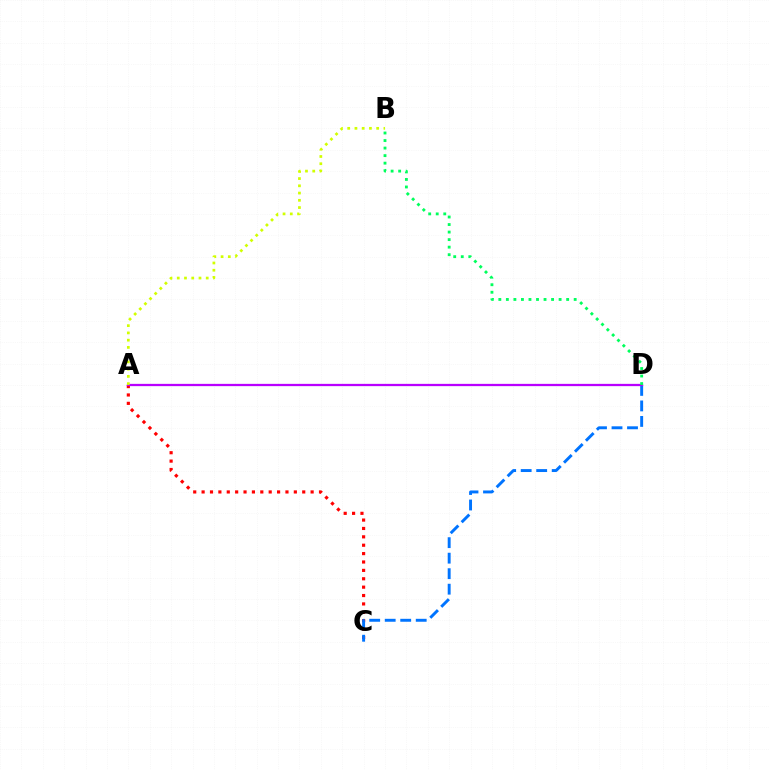{('A', 'C'): [{'color': '#ff0000', 'line_style': 'dotted', 'thickness': 2.28}], ('C', 'D'): [{'color': '#0074ff', 'line_style': 'dashed', 'thickness': 2.11}], ('A', 'D'): [{'color': '#b900ff', 'line_style': 'solid', 'thickness': 1.64}], ('B', 'D'): [{'color': '#00ff5c', 'line_style': 'dotted', 'thickness': 2.05}], ('A', 'B'): [{'color': '#d1ff00', 'line_style': 'dotted', 'thickness': 1.97}]}